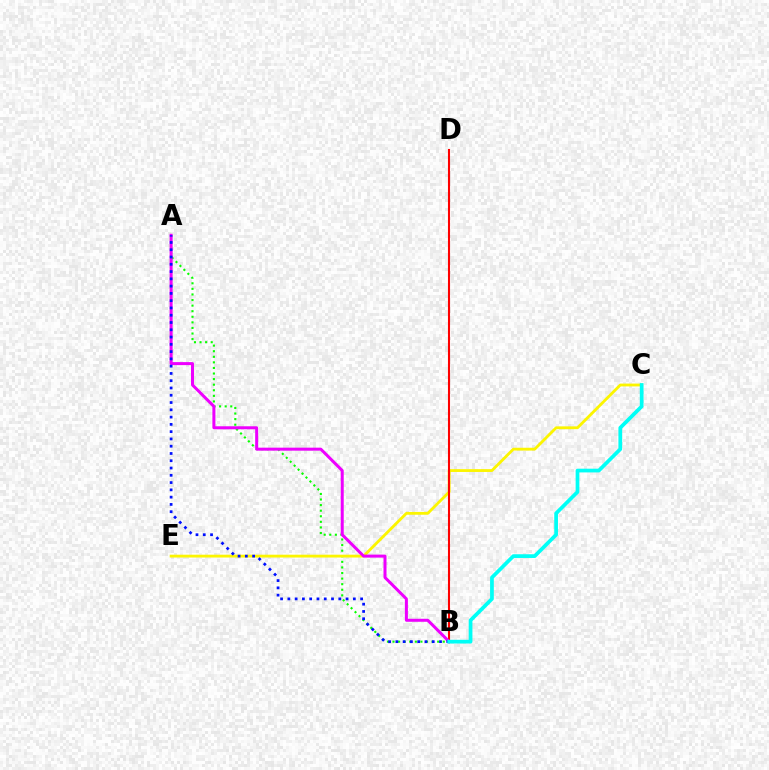{('A', 'B'): [{'color': '#08ff00', 'line_style': 'dotted', 'thickness': 1.52}, {'color': '#ee00ff', 'line_style': 'solid', 'thickness': 2.16}, {'color': '#0010ff', 'line_style': 'dotted', 'thickness': 1.98}], ('C', 'E'): [{'color': '#fcf500', 'line_style': 'solid', 'thickness': 2.03}], ('B', 'D'): [{'color': '#ff0000', 'line_style': 'solid', 'thickness': 1.5}], ('B', 'C'): [{'color': '#00fff6', 'line_style': 'solid', 'thickness': 2.68}]}